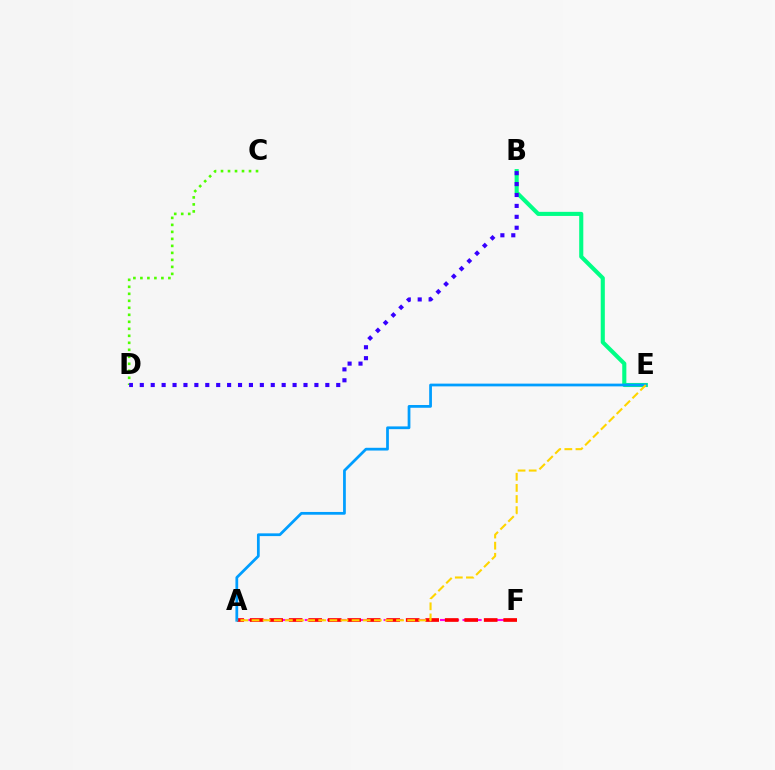{('A', 'F'): [{'color': '#ff00ed', 'line_style': 'dashed', 'thickness': 1.53}, {'color': '#ff0000', 'line_style': 'dashed', 'thickness': 2.65}], ('C', 'D'): [{'color': '#4fff00', 'line_style': 'dotted', 'thickness': 1.9}], ('B', 'E'): [{'color': '#00ff86', 'line_style': 'solid', 'thickness': 2.95}], ('A', 'E'): [{'color': '#009eff', 'line_style': 'solid', 'thickness': 1.98}, {'color': '#ffd500', 'line_style': 'dashed', 'thickness': 1.51}], ('B', 'D'): [{'color': '#3700ff', 'line_style': 'dotted', 'thickness': 2.97}]}